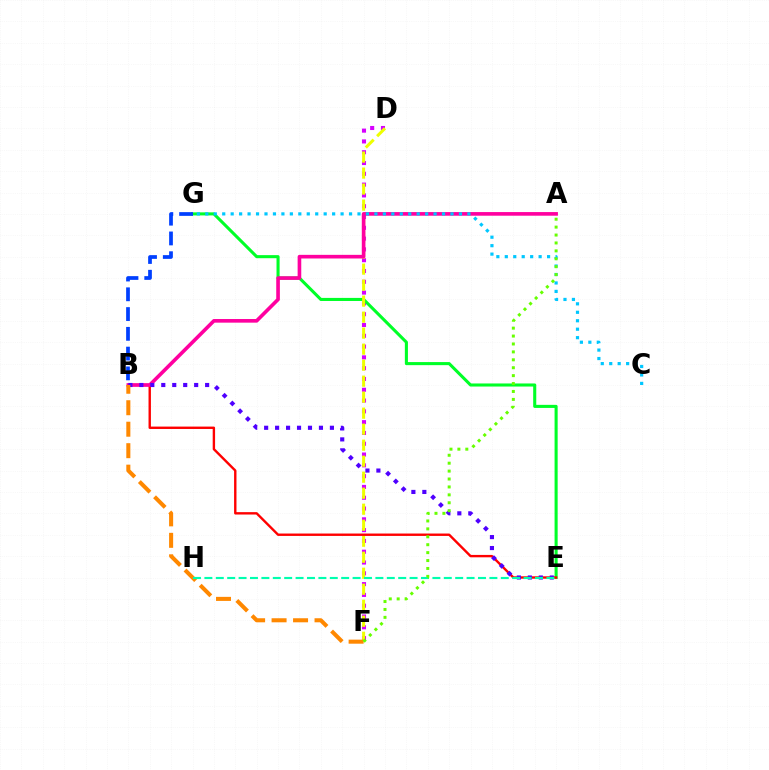{('D', 'F'): [{'color': '#d600ff', 'line_style': 'dotted', 'thickness': 2.93}, {'color': '#eeff00', 'line_style': 'dashed', 'thickness': 2.17}], ('E', 'G'): [{'color': '#00ff27', 'line_style': 'solid', 'thickness': 2.21}], ('B', 'E'): [{'color': '#ff0000', 'line_style': 'solid', 'thickness': 1.72}, {'color': '#4f00ff', 'line_style': 'dotted', 'thickness': 2.98}], ('A', 'B'): [{'color': '#ff00a0', 'line_style': 'solid', 'thickness': 2.62}], ('C', 'G'): [{'color': '#00c7ff', 'line_style': 'dotted', 'thickness': 2.3}], ('B', 'F'): [{'color': '#ff8800', 'line_style': 'dashed', 'thickness': 2.92}], ('E', 'H'): [{'color': '#00ffaf', 'line_style': 'dashed', 'thickness': 1.55}], ('A', 'F'): [{'color': '#66ff00', 'line_style': 'dotted', 'thickness': 2.15}], ('B', 'G'): [{'color': '#003fff', 'line_style': 'dashed', 'thickness': 2.69}]}